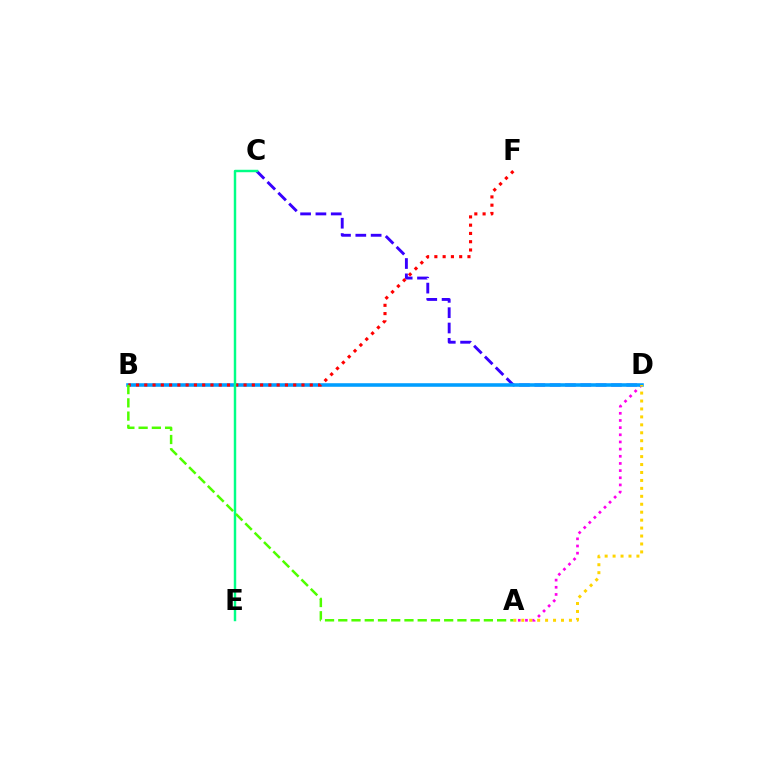{('A', 'D'): [{'color': '#ff00ed', 'line_style': 'dotted', 'thickness': 1.95}, {'color': '#ffd500', 'line_style': 'dotted', 'thickness': 2.16}], ('C', 'D'): [{'color': '#3700ff', 'line_style': 'dashed', 'thickness': 2.08}], ('B', 'D'): [{'color': '#009eff', 'line_style': 'solid', 'thickness': 2.56}], ('B', 'F'): [{'color': '#ff0000', 'line_style': 'dotted', 'thickness': 2.25}], ('C', 'E'): [{'color': '#00ff86', 'line_style': 'solid', 'thickness': 1.76}], ('A', 'B'): [{'color': '#4fff00', 'line_style': 'dashed', 'thickness': 1.8}]}